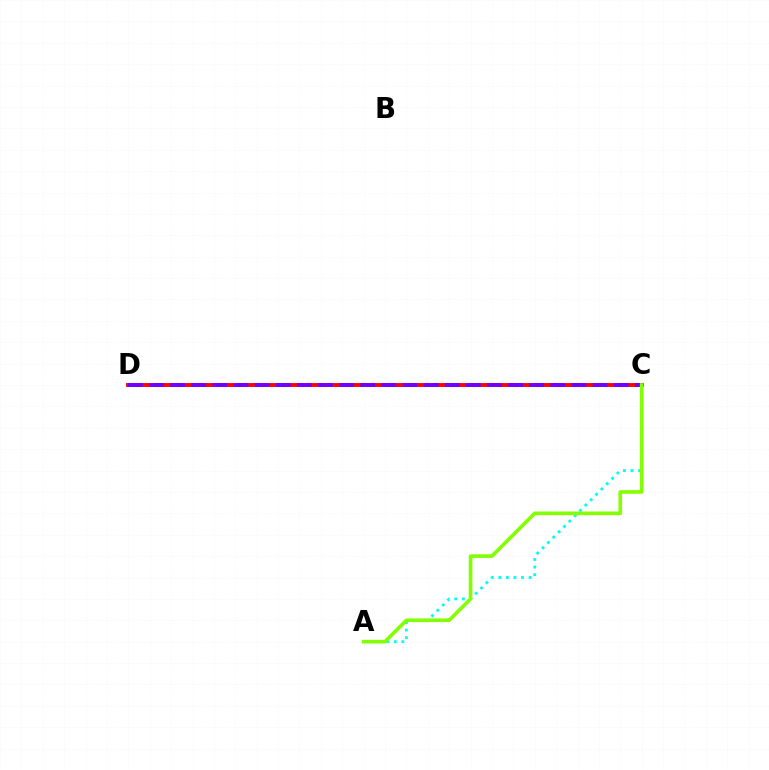{('A', 'C'): [{'color': '#00fff6', 'line_style': 'dotted', 'thickness': 2.05}, {'color': '#84ff00', 'line_style': 'solid', 'thickness': 2.62}], ('C', 'D'): [{'color': '#ff0000', 'line_style': 'solid', 'thickness': 2.79}, {'color': '#7200ff', 'line_style': 'dashed', 'thickness': 2.87}]}